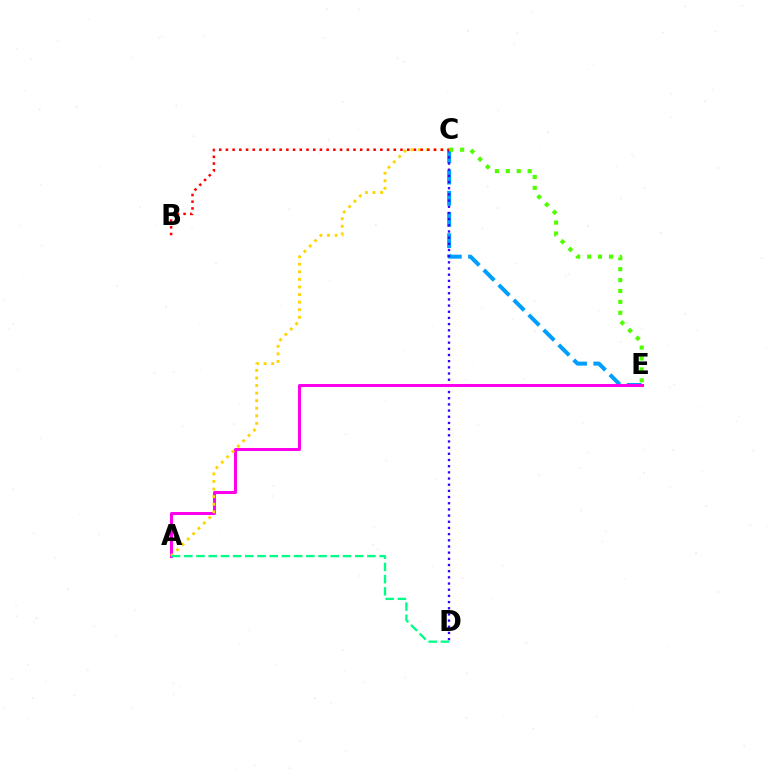{('C', 'E'): [{'color': '#009eff', 'line_style': 'dashed', 'thickness': 2.88}, {'color': '#4fff00', 'line_style': 'dotted', 'thickness': 2.96}], ('C', 'D'): [{'color': '#3700ff', 'line_style': 'dotted', 'thickness': 1.68}], ('A', 'E'): [{'color': '#ff00ed', 'line_style': 'solid', 'thickness': 2.18}], ('A', 'C'): [{'color': '#ffd500', 'line_style': 'dotted', 'thickness': 2.06}], ('B', 'C'): [{'color': '#ff0000', 'line_style': 'dotted', 'thickness': 1.82}], ('A', 'D'): [{'color': '#00ff86', 'line_style': 'dashed', 'thickness': 1.66}]}